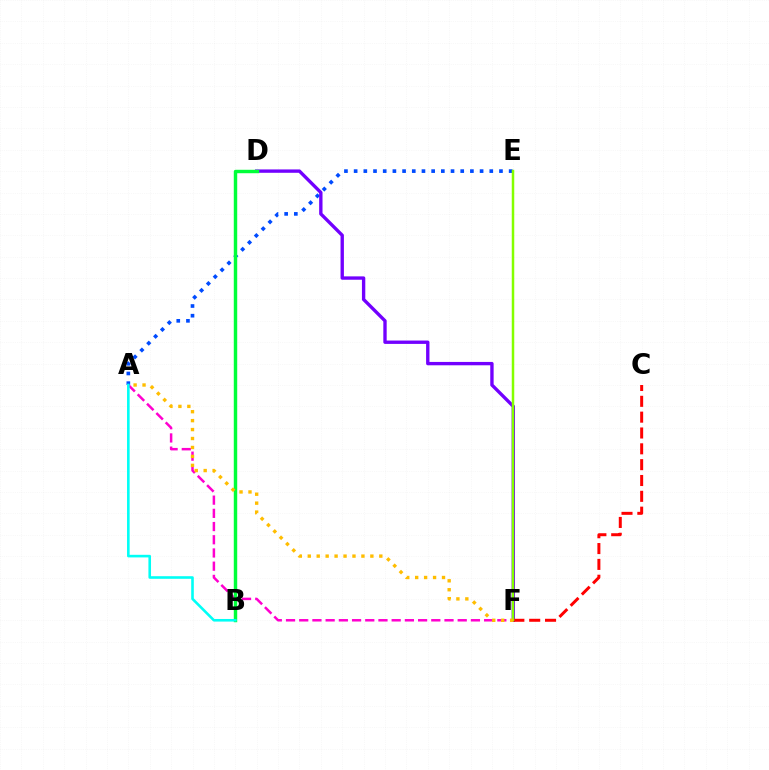{('A', 'F'): [{'color': '#ff00cf', 'line_style': 'dashed', 'thickness': 1.79}, {'color': '#ffbd00', 'line_style': 'dotted', 'thickness': 2.43}], ('A', 'E'): [{'color': '#004bff', 'line_style': 'dotted', 'thickness': 2.63}], ('D', 'F'): [{'color': '#7200ff', 'line_style': 'solid', 'thickness': 2.42}], ('C', 'F'): [{'color': '#ff0000', 'line_style': 'dashed', 'thickness': 2.15}], ('B', 'D'): [{'color': '#00ff39', 'line_style': 'solid', 'thickness': 2.47}], ('E', 'F'): [{'color': '#84ff00', 'line_style': 'solid', 'thickness': 1.79}], ('A', 'B'): [{'color': '#00fff6', 'line_style': 'solid', 'thickness': 1.88}]}